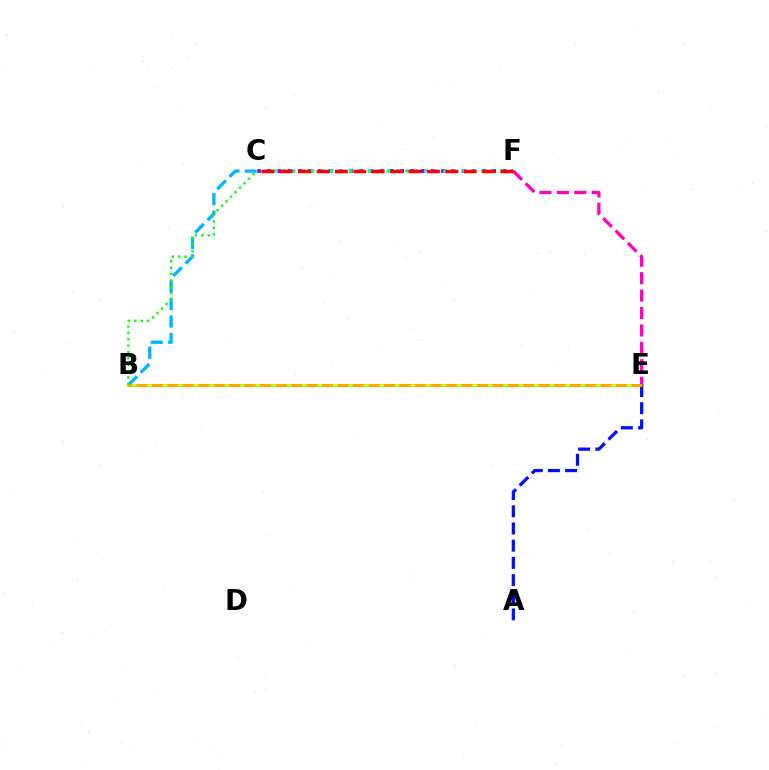{('B', 'E'): [{'color': '#b3ff00', 'line_style': 'solid', 'thickness': 2.07}, {'color': '#ffa500', 'line_style': 'dashed', 'thickness': 2.1}], ('C', 'F'): [{'color': '#9b00ff', 'line_style': 'dotted', 'thickness': 2.78}, {'color': '#00ff9d', 'line_style': 'dotted', 'thickness': 2.57}, {'color': '#ff0000', 'line_style': 'dashed', 'thickness': 2.5}], ('A', 'E'): [{'color': '#0010ff', 'line_style': 'dashed', 'thickness': 2.34}], ('E', 'F'): [{'color': '#ff00bd', 'line_style': 'dashed', 'thickness': 2.37}], ('B', 'C'): [{'color': '#00b5ff', 'line_style': 'dashed', 'thickness': 2.38}, {'color': '#08ff00', 'line_style': 'dotted', 'thickness': 1.73}]}